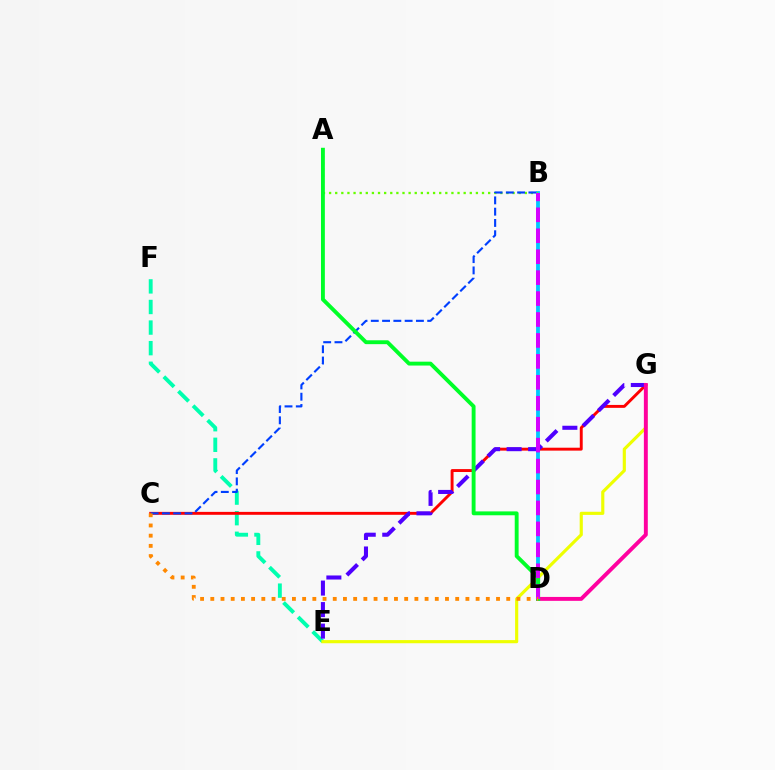{('E', 'F'): [{'color': '#00ffaf', 'line_style': 'dashed', 'thickness': 2.8}], ('E', 'G'): [{'color': '#eeff00', 'line_style': 'solid', 'thickness': 2.26}, {'color': '#4f00ff', 'line_style': 'dashed', 'thickness': 2.92}], ('B', 'D'): [{'color': '#00c7ff', 'line_style': 'solid', 'thickness': 2.75}, {'color': '#d600ff', 'line_style': 'dashed', 'thickness': 2.84}], ('C', 'G'): [{'color': '#ff0000', 'line_style': 'solid', 'thickness': 2.1}], ('A', 'B'): [{'color': '#66ff00', 'line_style': 'dotted', 'thickness': 1.66}], ('D', 'G'): [{'color': '#ff00a0', 'line_style': 'solid', 'thickness': 2.82}], ('B', 'C'): [{'color': '#003fff', 'line_style': 'dashed', 'thickness': 1.53}], ('A', 'D'): [{'color': '#00ff27', 'line_style': 'solid', 'thickness': 2.79}], ('C', 'D'): [{'color': '#ff8800', 'line_style': 'dotted', 'thickness': 2.77}]}